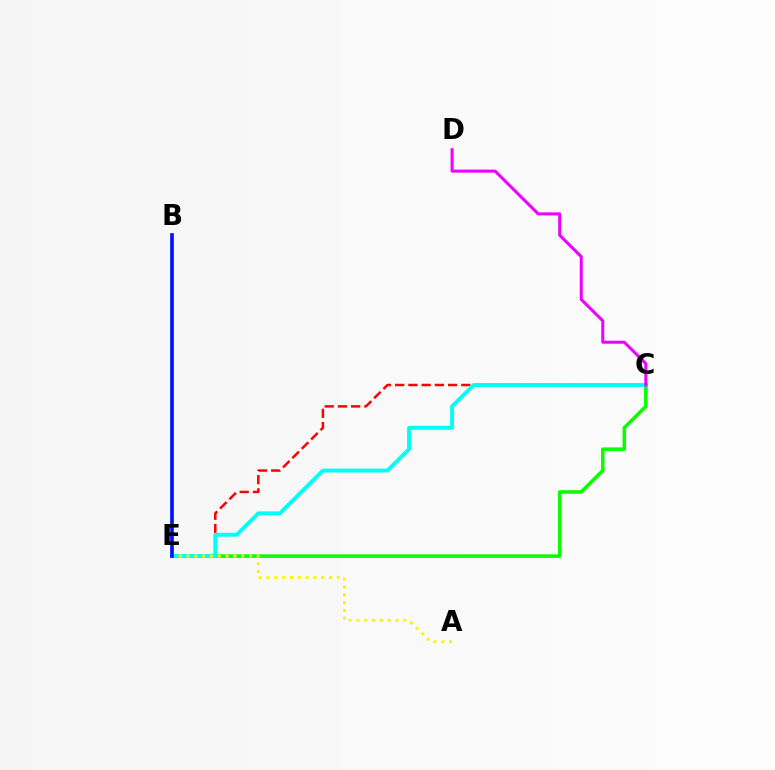{('C', 'E'): [{'color': '#08ff00', 'line_style': 'solid', 'thickness': 2.55}, {'color': '#ff0000', 'line_style': 'dashed', 'thickness': 1.8}, {'color': '#00fff6', 'line_style': 'solid', 'thickness': 2.8}], ('A', 'E'): [{'color': '#fcf500', 'line_style': 'dotted', 'thickness': 2.12}], ('C', 'D'): [{'color': '#ee00ff', 'line_style': 'solid', 'thickness': 2.18}], ('B', 'E'): [{'color': '#0010ff', 'line_style': 'solid', 'thickness': 2.63}]}